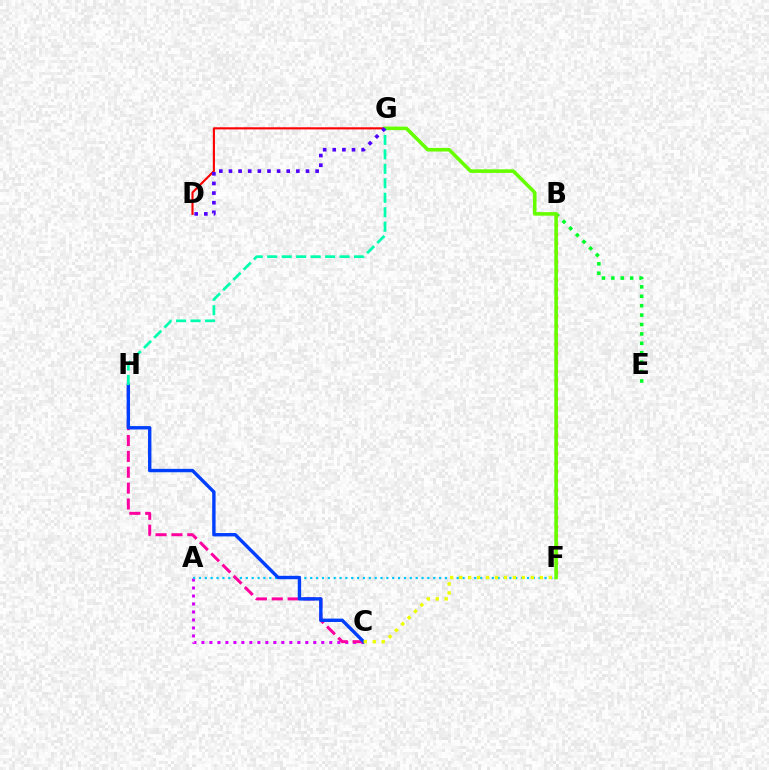{('D', 'G'): [{'color': '#ff0000', 'line_style': 'solid', 'thickness': 1.53}, {'color': '#4f00ff', 'line_style': 'dotted', 'thickness': 2.62}], ('B', 'E'): [{'color': '#00ff27', 'line_style': 'dotted', 'thickness': 2.56}], ('A', 'C'): [{'color': '#d600ff', 'line_style': 'dotted', 'thickness': 2.17}], ('A', 'F'): [{'color': '#00c7ff', 'line_style': 'dotted', 'thickness': 1.59}], ('C', 'H'): [{'color': '#ff00a0', 'line_style': 'dashed', 'thickness': 2.16}, {'color': '#003fff', 'line_style': 'solid', 'thickness': 2.44}], ('B', 'F'): [{'color': '#ff8800', 'line_style': 'dotted', 'thickness': 2.48}], ('F', 'G'): [{'color': '#66ff00', 'line_style': 'solid', 'thickness': 2.58}], ('C', 'F'): [{'color': '#eeff00', 'line_style': 'dotted', 'thickness': 2.44}], ('G', 'H'): [{'color': '#00ffaf', 'line_style': 'dashed', 'thickness': 1.97}]}